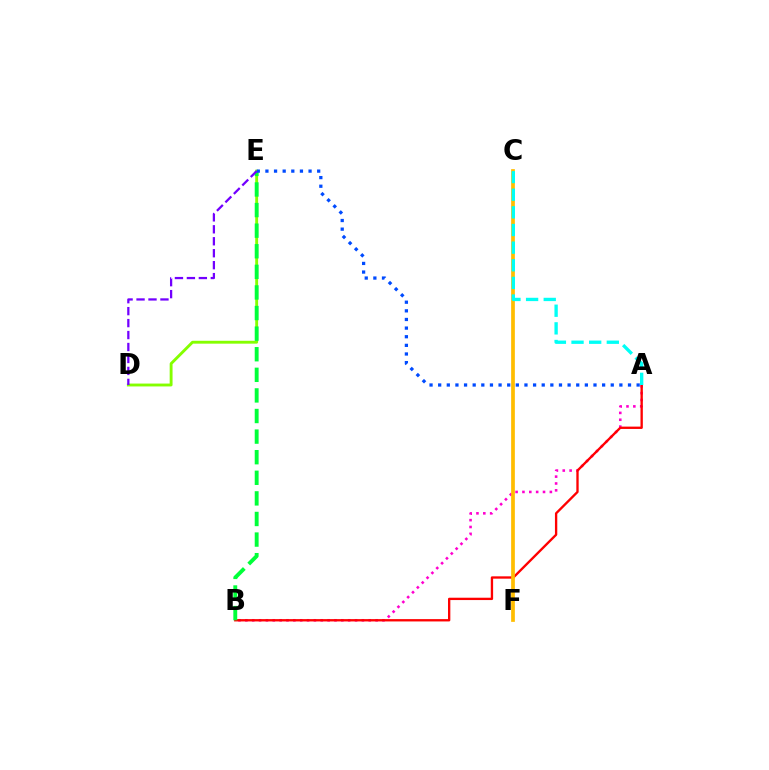{('D', 'E'): [{'color': '#84ff00', 'line_style': 'solid', 'thickness': 2.07}, {'color': '#7200ff', 'line_style': 'dashed', 'thickness': 1.62}], ('A', 'B'): [{'color': '#ff00cf', 'line_style': 'dotted', 'thickness': 1.86}, {'color': '#ff0000', 'line_style': 'solid', 'thickness': 1.68}], ('B', 'E'): [{'color': '#00ff39', 'line_style': 'dashed', 'thickness': 2.8}], ('A', 'E'): [{'color': '#004bff', 'line_style': 'dotted', 'thickness': 2.34}], ('C', 'F'): [{'color': '#ffbd00', 'line_style': 'solid', 'thickness': 2.68}], ('A', 'C'): [{'color': '#00fff6', 'line_style': 'dashed', 'thickness': 2.4}]}